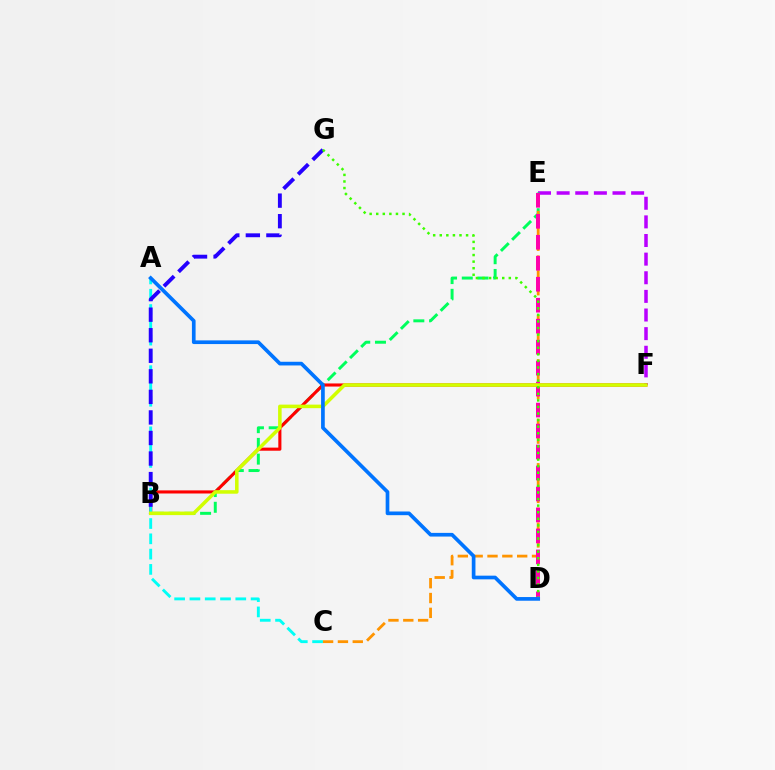{('E', 'F'): [{'color': '#b900ff', 'line_style': 'dashed', 'thickness': 2.53}], ('B', 'E'): [{'color': '#00ff5c', 'line_style': 'dashed', 'thickness': 2.14}], ('B', 'F'): [{'color': '#ff0000', 'line_style': 'solid', 'thickness': 2.23}, {'color': '#d1ff00', 'line_style': 'solid', 'thickness': 2.55}], ('A', 'C'): [{'color': '#00fff6', 'line_style': 'dashed', 'thickness': 2.08}], ('C', 'E'): [{'color': '#ff9400', 'line_style': 'dashed', 'thickness': 2.02}], ('B', 'G'): [{'color': '#2500ff', 'line_style': 'dashed', 'thickness': 2.79}], ('D', 'E'): [{'color': '#ff00ac', 'line_style': 'dashed', 'thickness': 2.85}], ('D', 'G'): [{'color': '#3dff00', 'line_style': 'dotted', 'thickness': 1.79}], ('A', 'D'): [{'color': '#0074ff', 'line_style': 'solid', 'thickness': 2.65}]}